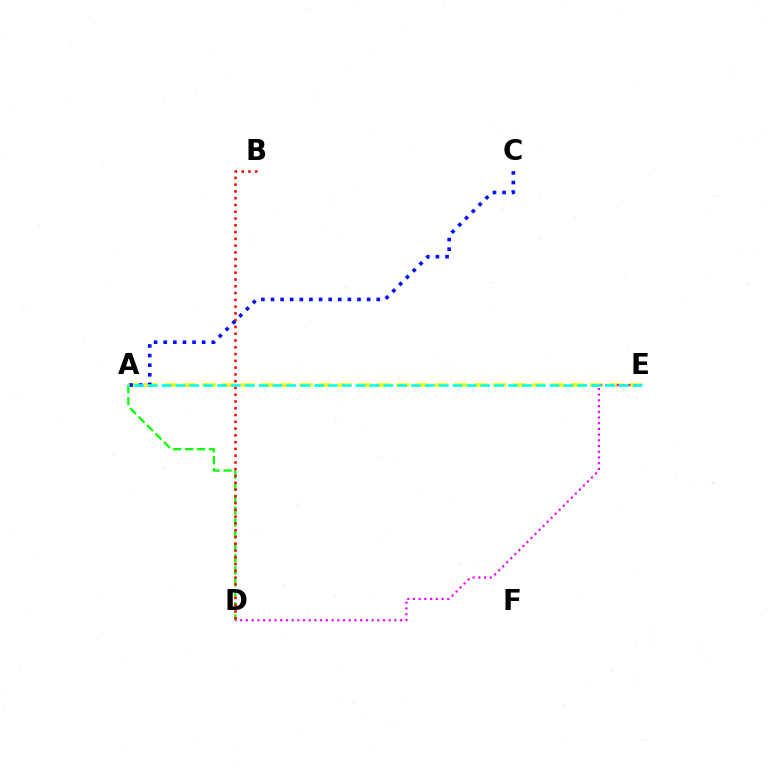{('A', 'D'): [{'color': '#08ff00', 'line_style': 'dashed', 'thickness': 1.62}], ('A', 'E'): [{'color': '#fcf500', 'line_style': 'dashed', 'thickness': 2.63}, {'color': '#00fff6', 'line_style': 'dashed', 'thickness': 1.88}], ('D', 'E'): [{'color': '#ee00ff', 'line_style': 'dotted', 'thickness': 1.55}], ('B', 'D'): [{'color': '#ff0000', 'line_style': 'dotted', 'thickness': 1.84}], ('A', 'C'): [{'color': '#0010ff', 'line_style': 'dotted', 'thickness': 2.61}]}